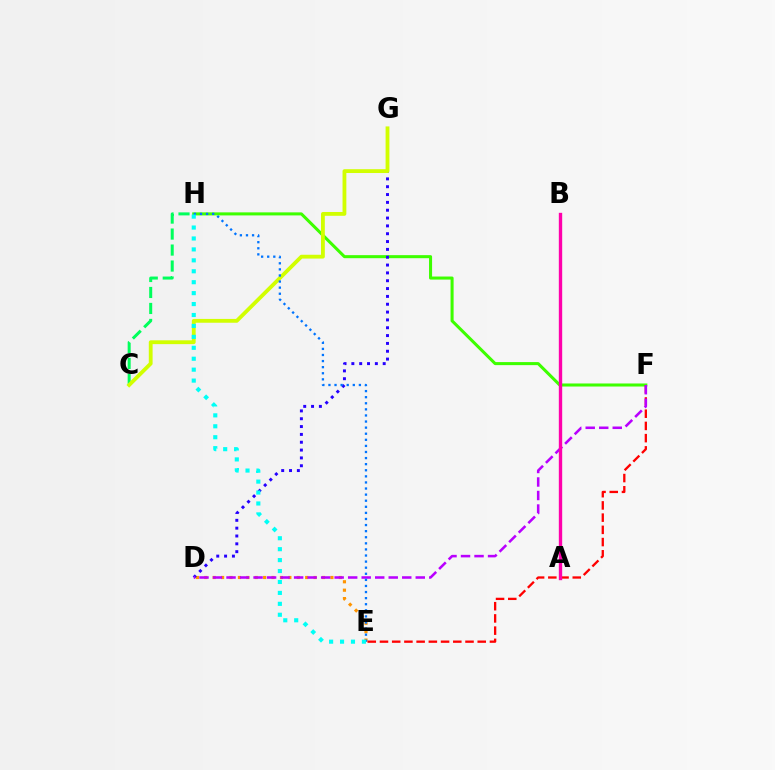{('D', 'E'): [{'color': '#ff9400', 'line_style': 'dotted', 'thickness': 2.28}], ('F', 'H'): [{'color': '#3dff00', 'line_style': 'solid', 'thickness': 2.19}], ('D', 'G'): [{'color': '#2500ff', 'line_style': 'dotted', 'thickness': 2.13}], ('C', 'H'): [{'color': '#00ff5c', 'line_style': 'dashed', 'thickness': 2.17}], ('E', 'F'): [{'color': '#ff0000', 'line_style': 'dashed', 'thickness': 1.66}], ('C', 'G'): [{'color': '#d1ff00', 'line_style': 'solid', 'thickness': 2.75}], ('D', 'F'): [{'color': '#b900ff', 'line_style': 'dashed', 'thickness': 1.84}], ('A', 'B'): [{'color': '#ff00ac', 'line_style': 'solid', 'thickness': 2.42}], ('E', 'H'): [{'color': '#0074ff', 'line_style': 'dotted', 'thickness': 1.65}, {'color': '#00fff6', 'line_style': 'dotted', 'thickness': 2.97}]}